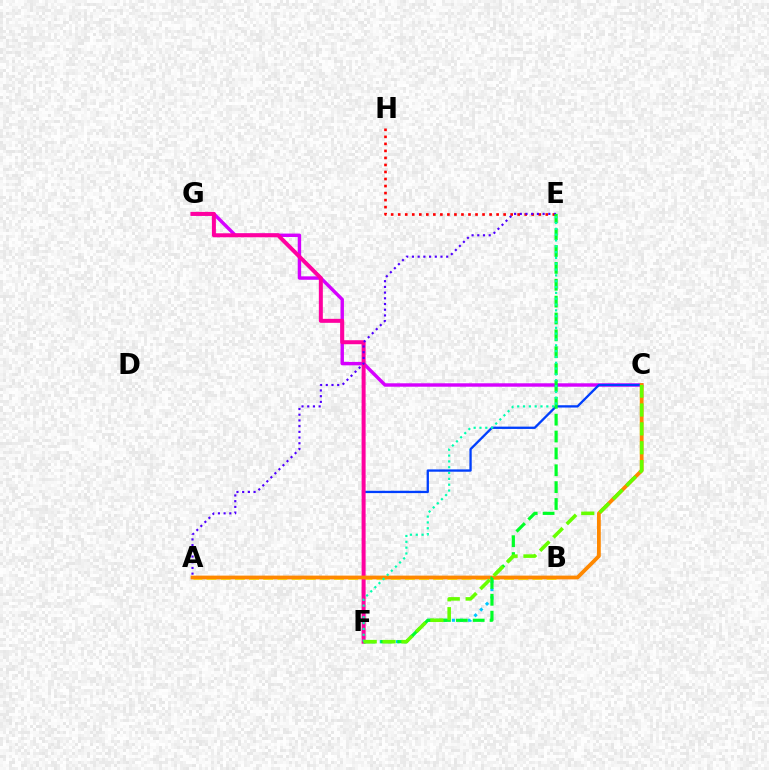{('C', 'G'): [{'color': '#d600ff', 'line_style': 'solid', 'thickness': 2.47}], ('E', 'H'): [{'color': '#ff0000', 'line_style': 'dotted', 'thickness': 1.91}], ('C', 'F'): [{'color': '#003fff', 'line_style': 'solid', 'thickness': 1.67}, {'color': '#66ff00', 'line_style': 'dashed', 'thickness': 2.57}], ('A', 'B'): [{'color': '#eeff00', 'line_style': 'dashed', 'thickness': 1.92}], ('F', 'G'): [{'color': '#ff00a0', 'line_style': 'solid', 'thickness': 2.88}], ('A', 'E'): [{'color': '#4f00ff', 'line_style': 'dotted', 'thickness': 1.55}], ('B', 'F'): [{'color': '#00c7ff', 'line_style': 'dotted', 'thickness': 2.2}], ('A', 'C'): [{'color': '#ff8800', 'line_style': 'solid', 'thickness': 2.72}], ('E', 'F'): [{'color': '#00ff27', 'line_style': 'dashed', 'thickness': 2.29}, {'color': '#00ffaf', 'line_style': 'dotted', 'thickness': 1.58}]}